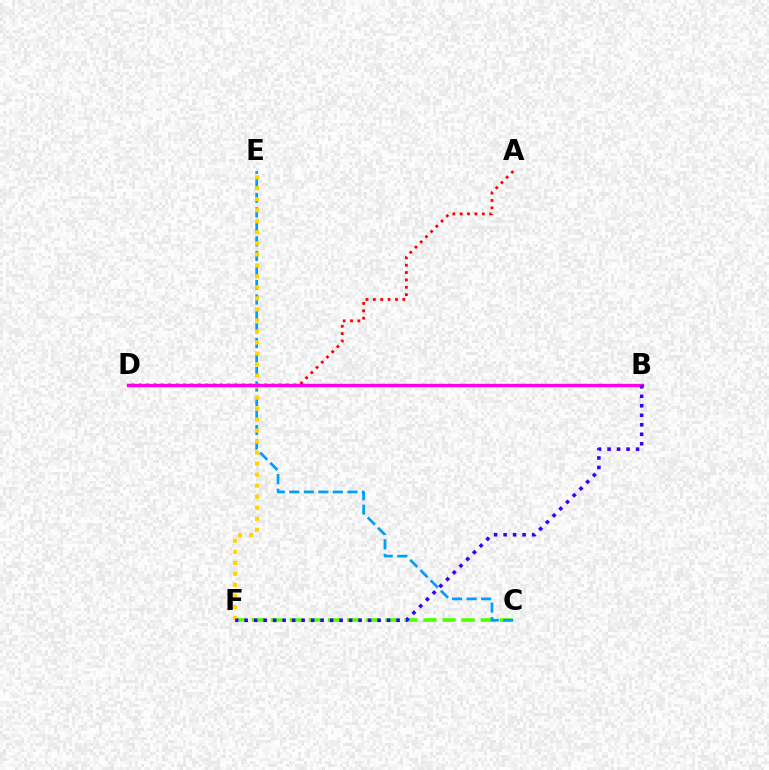{('C', 'F'): [{'color': '#4fff00', 'line_style': 'dashed', 'thickness': 2.59}], ('A', 'D'): [{'color': '#ff0000', 'line_style': 'dotted', 'thickness': 2.0}], ('B', 'D'): [{'color': '#00ff86', 'line_style': 'solid', 'thickness': 1.95}, {'color': '#ff00ed', 'line_style': 'solid', 'thickness': 2.44}], ('C', 'E'): [{'color': '#009eff', 'line_style': 'dashed', 'thickness': 1.97}], ('E', 'F'): [{'color': '#ffd500', 'line_style': 'dotted', 'thickness': 2.99}], ('B', 'F'): [{'color': '#3700ff', 'line_style': 'dotted', 'thickness': 2.58}]}